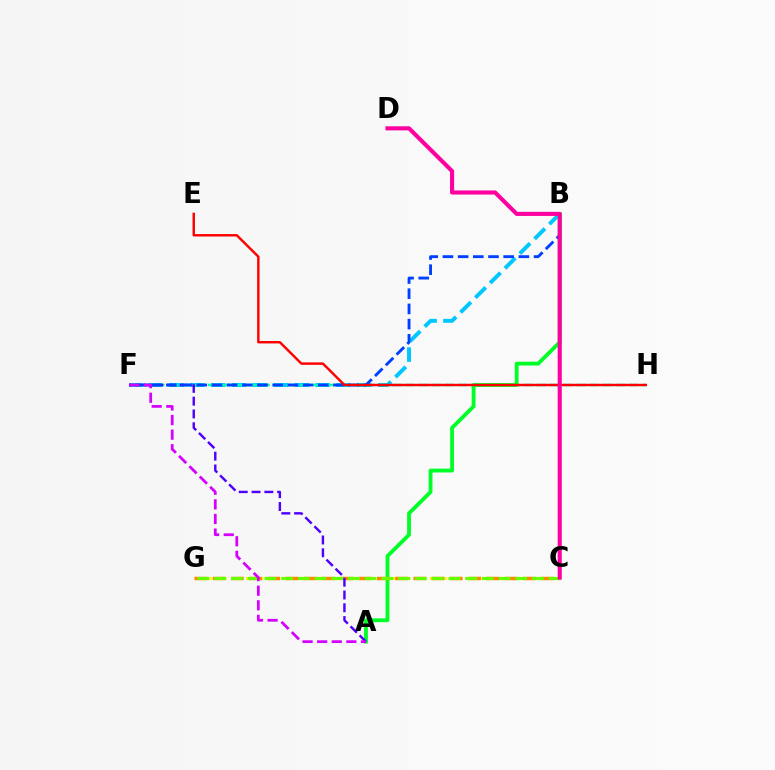{('B', 'F'): [{'color': '#00c7ff', 'line_style': 'dashed', 'thickness': 2.84}, {'color': '#003fff', 'line_style': 'dashed', 'thickness': 2.06}], ('F', 'H'): [{'color': '#00ffaf', 'line_style': 'dashed', 'thickness': 1.79}], ('A', 'B'): [{'color': '#00ff27', 'line_style': 'solid', 'thickness': 2.76}], ('C', 'G'): [{'color': '#eeff00', 'line_style': 'dotted', 'thickness': 2.0}, {'color': '#ff8800', 'line_style': 'dashed', 'thickness': 2.48}, {'color': '#66ff00', 'line_style': 'dashed', 'thickness': 2.27}], ('A', 'F'): [{'color': '#4f00ff', 'line_style': 'dashed', 'thickness': 1.74}, {'color': '#d600ff', 'line_style': 'dashed', 'thickness': 1.98}], ('E', 'H'): [{'color': '#ff0000', 'line_style': 'solid', 'thickness': 1.75}], ('C', 'D'): [{'color': '#ff00a0', 'line_style': 'solid', 'thickness': 2.96}]}